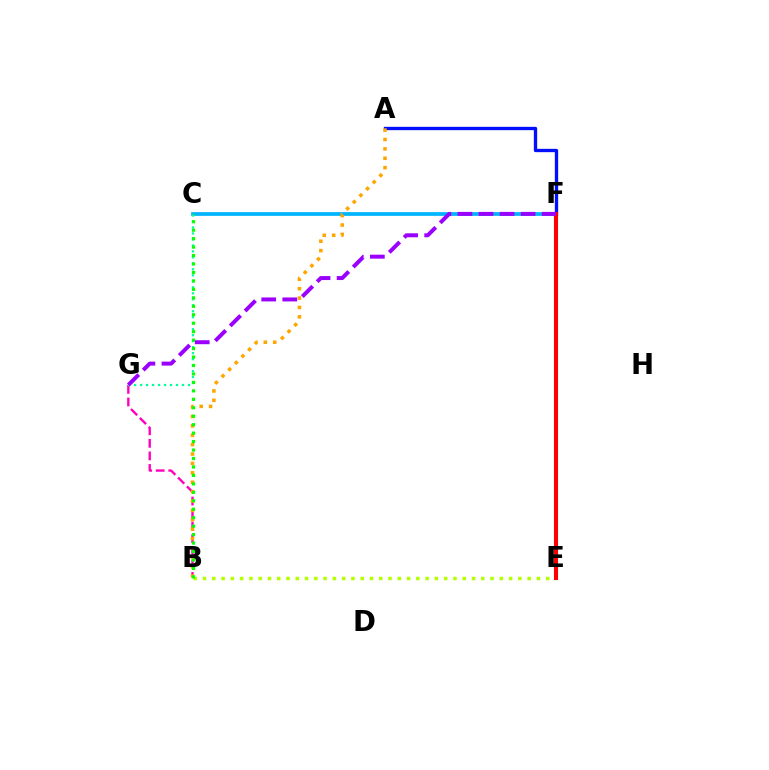{('B', 'G'): [{'color': '#ff00bd', 'line_style': 'dashed', 'thickness': 1.71}], ('B', 'E'): [{'color': '#b3ff00', 'line_style': 'dotted', 'thickness': 2.52}], ('C', 'F'): [{'color': '#00b5ff', 'line_style': 'solid', 'thickness': 2.68}], ('A', 'F'): [{'color': '#0010ff', 'line_style': 'solid', 'thickness': 2.39}], ('A', 'B'): [{'color': '#ffa500', 'line_style': 'dotted', 'thickness': 2.55}], ('E', 'F'): [{'color': '#ff0000', 'line_style': 'solid', 'thickness': 2.95}], ('C', 'G'): [{'color': '#00ff9d', 'line_style': 'dotted', 'thickness': 1.63}], ('B', 'C'): [{'color': '#08ff00', 'line_style': 'dotted', 'thickness': 2.3}], ('F', 'G'): [{'color': '#9b00ff', 'line_style': 'dashed', 'thickness': 2.86}]}